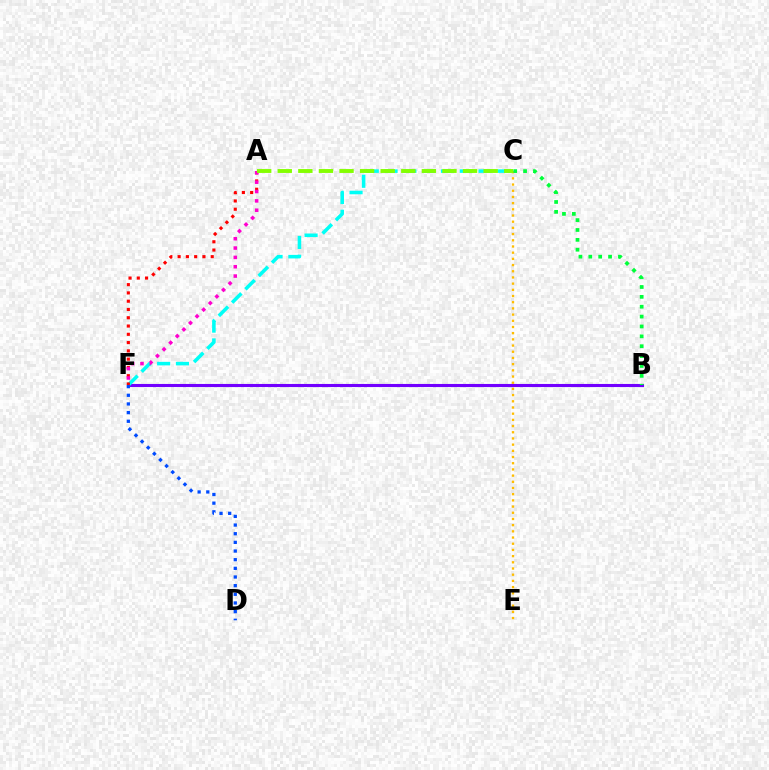{('B', 'F'): [{'color': '#7200ff', 'line_style': 'solid', 'thickness': 2.23}], ('C', 'F'): [{'color': '#00fff6', 'line_style': 'dashed', 'thickness': 2.55}], ('D', 'F'): [{'color': '#004bff', 'line_style': 'dotted', 'thickness': 2.35}], ('C', 'E'): [{'color': '#ffbd00', 'line_style': 'dotted', 'thickness': 1.68}], ('B', 'C'): [{'color': '#00ff39', 'line_style': 'dotted', 'thickness': 2.68}], ('A', 'F'): [{'color': '#ff0000', 'line_style': 'dotted', 'thickness': 2.25}, {'color': '#ff00cf', 'line_style': 'dotted', 'thickness': 2.54}], ('A', 'C'): [{'color': '#84ff00', 'line_style': 'dashed', 'thickness': 2.8}]}